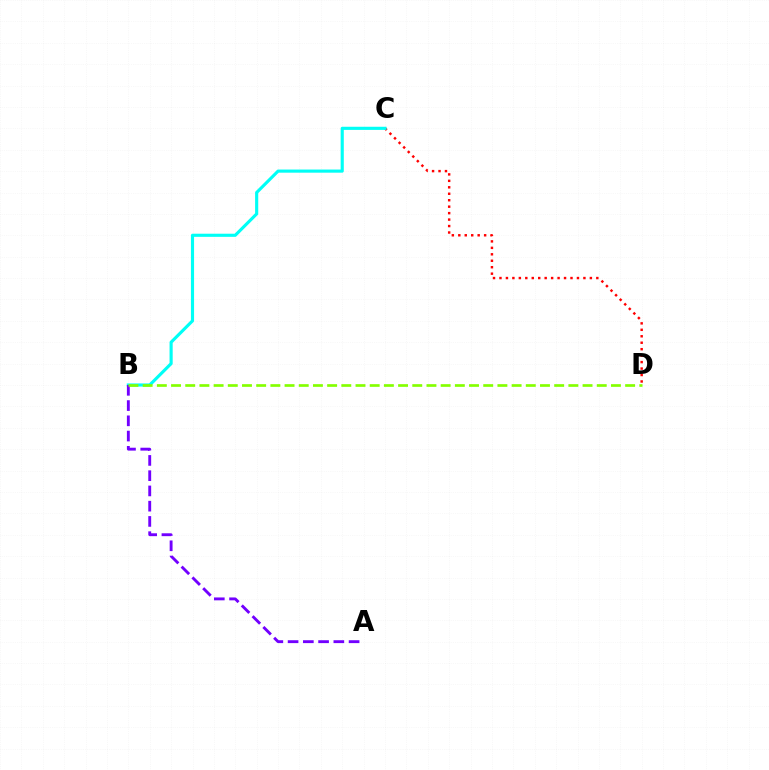{('C', 'D'): [{'color': '#ff0000', 'line_style': 'dotted', 'thickness': 1.75}], ('B', 'C'): [{'color': '#00fff6', 'line_style': 'solid', 'thickness': 2.26}], ('A', 'B'): [{'color': '#7200ff', 'line_style': 'dashed', 'thickness': 2.07}], ('B', 'D'): [{'color': '#84ff00', 'line_style': 'dashed', 'thickness': 1.93}]}